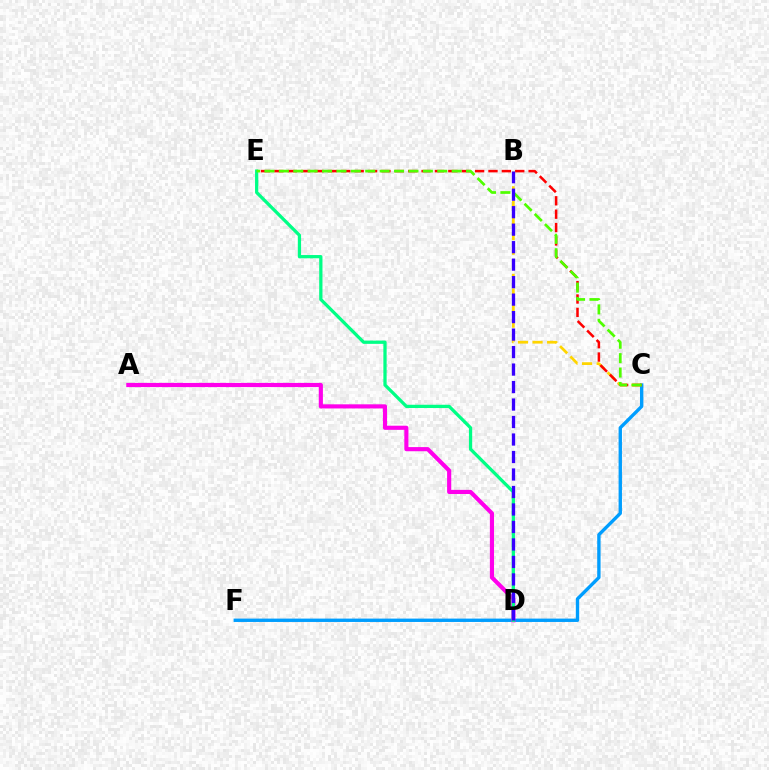{('C', 'F'): [{'color': '#009eff', 'line_style': 'solid', 'thickness': 2.42}], ('B', 'C'): [{'color': '#ffd500', 'line_style': 'dashed', 'thickness': 1.98}], ('A', 'D'): [{'color': '#ff00ed', 'line_style': 'solid', 'thickness': 2.98}], ('D', 'E'): [{'color': '#00ff86', 'line_style': 'solid', 'thickness': 2.35}], ('C', 'E'): [{'color': '#ff0000', 'line_style': 'dashed', 'thickness': 1.82}, {'color': '#4fff00', 'line_style': 'dashed', 'thickness': 1.96}], ('B', 'D'): [{'color': '#3700ff', 'line_style': 'dashed', 'thickness': 2.38}]}